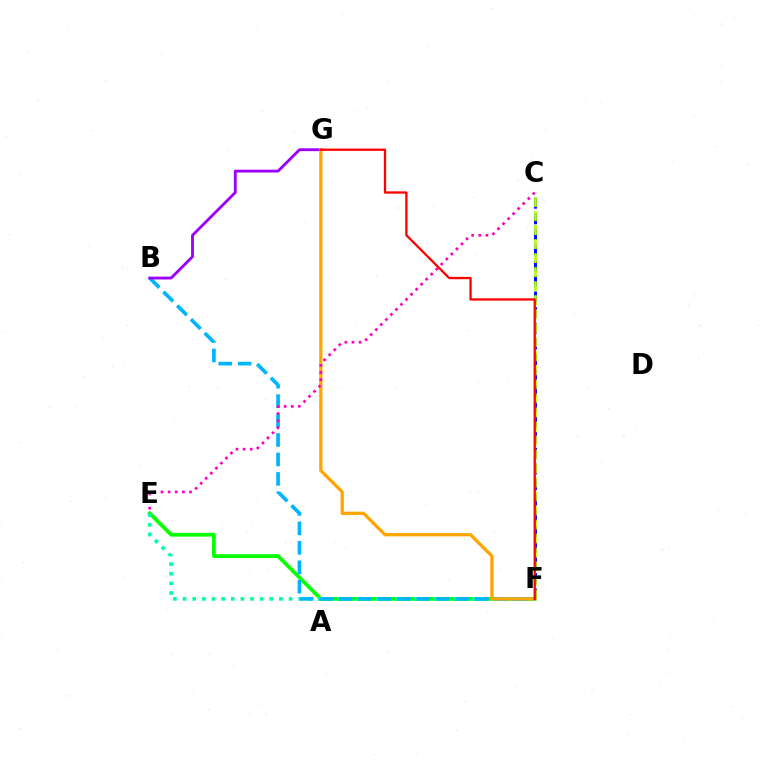{('E', 'F'): [{'color': '#08ff00', 'line_style': 'solid', 'thickness': 2.72}, {'color': '#00ff9d', 'line_style': 'dotted', 'thickness': 2.62}], ('C', 'F'): [{'color': '#0010ff', 'line_style': 'dashed', 'thickness': 2.12}, {'color': '#b3ff00', 'line_style': 'dashed', 'thickness': 1.9}], ('B', 'F'): [{'color': '#00b5ff', 'line_style': 'dashed', 'thickness': 2.64}], ('B', 'G'): [{'color': '#9b00ff', 'line_style': 'solid', 'thickness': 2.05}], ('F', 'G'): [{'color': '#ffa500', 'line_style': 'solid', 'thickness': 2.37}, {'color': '#ff0000', 'line_style': 'solid', 'thickness': 1.66}], ('C', 'E'): [{'color': '#ff00bd', 'line_style': 'dotted', 'thickness': 1.94}]}